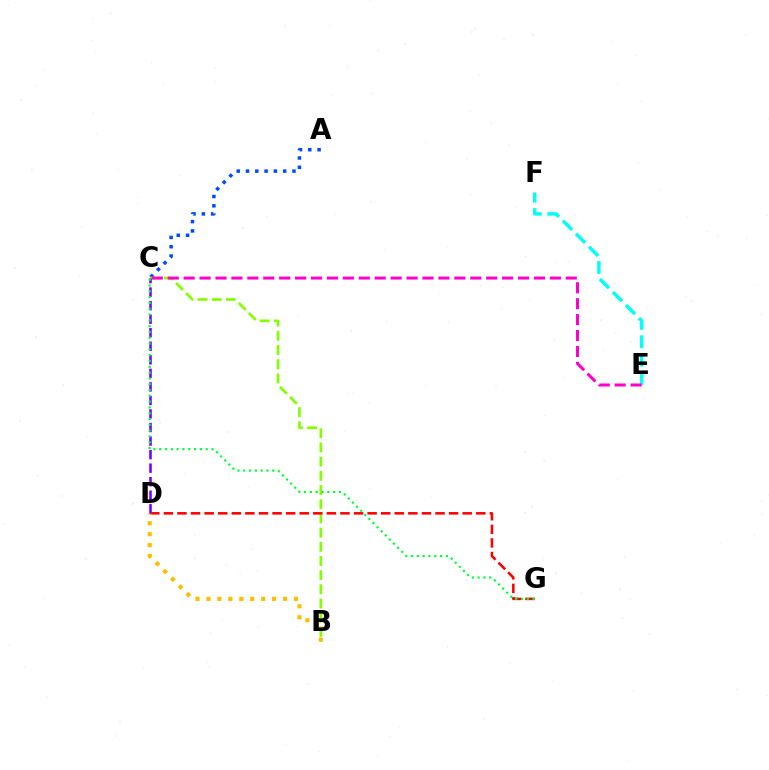{('A', 'C'): [{'color': '#004bff', 'line_style': 'dotted', 'thickness': 2.53}], ('B', 'C'): [{'color': '#84ff00', 'line_style': 'dashed', 'thickness': 1.93}], ('D', 'G'): [{'color': '#ff0000', 'line_style': 'dashed', 'thickness': 1.84}], ('B', 'D'): [{'color': '#ffbd00', 'line_style': 'dotted', 'thickness': 2.97}], ('C', 'D'): [{'color': '#7200ff', 'line_style': 'dashed', 'thickness': 1.84}], ('E', 'F'): [{'color': '#00fff6', 'line_style': 'dashed', 'thickness': 2.5}], ('C', 'E'): [{'color': '#ff00cf', 'line_style': 'dashed', 'thickness': 2.16}], ('C', 'G'): [{'color': '#00ff39', 'line_style': 'dotted', 'thickness': 1.58}]}